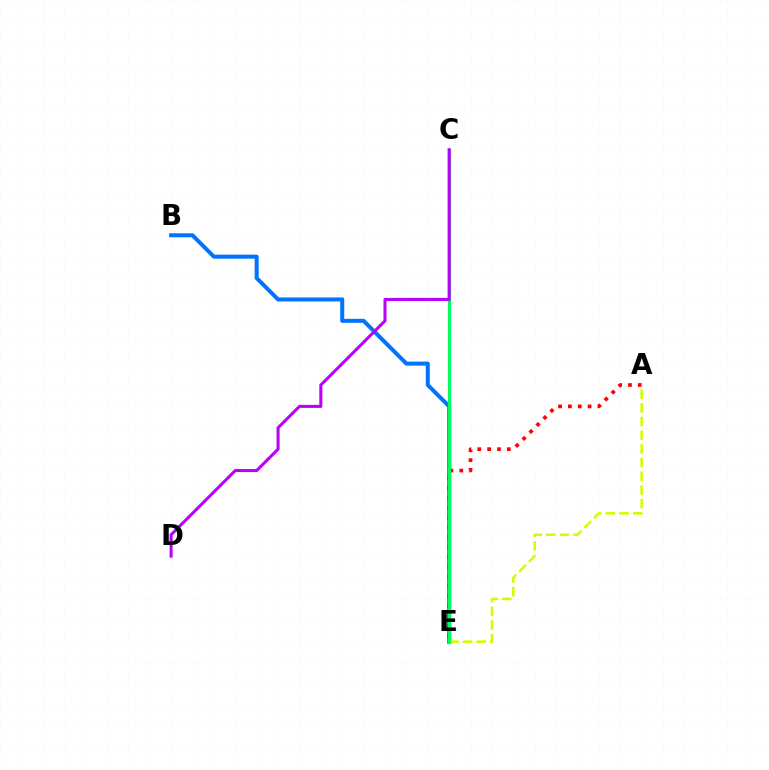{('B', 'E'): [{'color': '#0074ff', 'line_style': 'solid', 'thickness': 2.9}], ('A', 'E'): [{'color': '#ff0000', 'line_style': 'dotted', 'thickness': 2.68}, {'color': '#d1ff00', 'line_style': 'dashed', 'thickness': 1.86}], ('C', 'E'): [{'color': '#00ff5c', 'line_style': 'solid', 'thickness': 2.33}], ('C', 'D'): [{'color': '#b900ff', 'line_style': 'solid', 'thickness': 2.2}]}